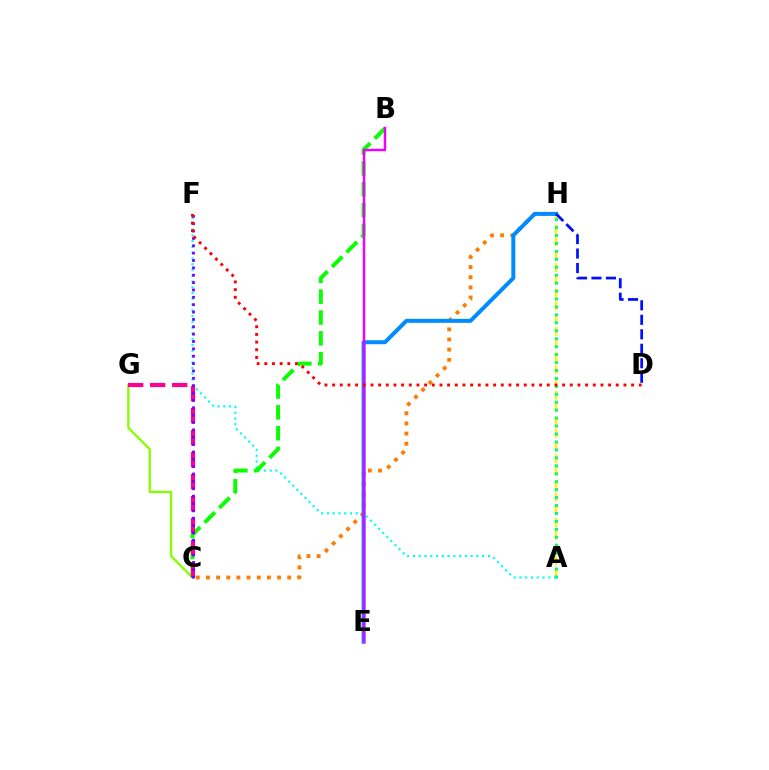{('C', 'G'): [{'color': '#84ff00', 'line_style': 'solid', 'thickness': 1.67}, {'color': '#ff0094', 'line_style': 'dashed', 'thickness': 2.99}], ('A', 'H'): [{'color': '#fcf500', 'line_style': 'dashed', 'thickness': 1.73}, {'color': '#00ff74', 'line_style': 'dotted', 'thickness': 2.16}], ('A', 'F'): [{'color': '#00fff6', 'line_style': 'dotted', 'thickness': 1.57}], ('C', 'H'): [{'color': '#ff7c00', 'line_style': 'dotted', 'thickness': 2.76}], ('B', 'C'): [{'color': '#08ff00', 'line_style': 'dashed', 'thickness': 2.83}], ('C', 'F'): [{'color': '#7200ff', 'line_style': 'dotted', 'thickness': 2.0}], ('E', 'H'): [{'color': '#008cff', 'line_style': 'solid', 'thickness': 2.88}], ('B', 'E'): [{'color': '#ee00ff', 'line_style': 'solid', 'thickness': 1.78}], ('D', 'H'): [{'color': '#0010ff', 'line_style': 'dashed', 'thickness': 1.97}], ('D', 'F'): [{'color': '#ff0000', 'line_style': 'dotted', 'thickness': 2.08}]}